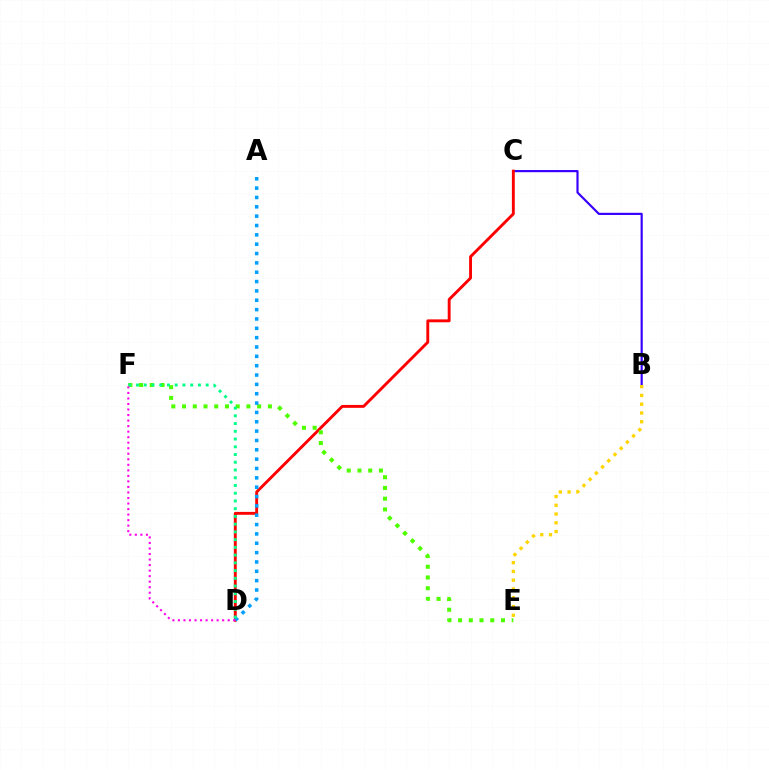{('B', 'C'): [{'color': '#3700ff', 'line_style': 'solid', 'thickness': 1.56}], ('C', 'D'): [{'color': '#ff0000', 'line_style': 'solid', 'thickness': 2.08}], ('E', 'F'): [{'color': '#4fff00', 'line_style': 'dotted', 'thickness': 2.91}], ('A', 'D'): [{'color': '#009eff', 'line_style': 'dotted', 'thickness': 2.54}], ('D', 'F'): [{'color': '#00ff86', 'line_style': 'dotted', 'thickness': 2.1}, {'color': '#ff00ed', 'line_style': 'dotted', 'thickness': 1.5}], ('B', 'E'): [{'color': '#ffd500', 'line_style': 'dotted', 'thickness': 2.38}]}